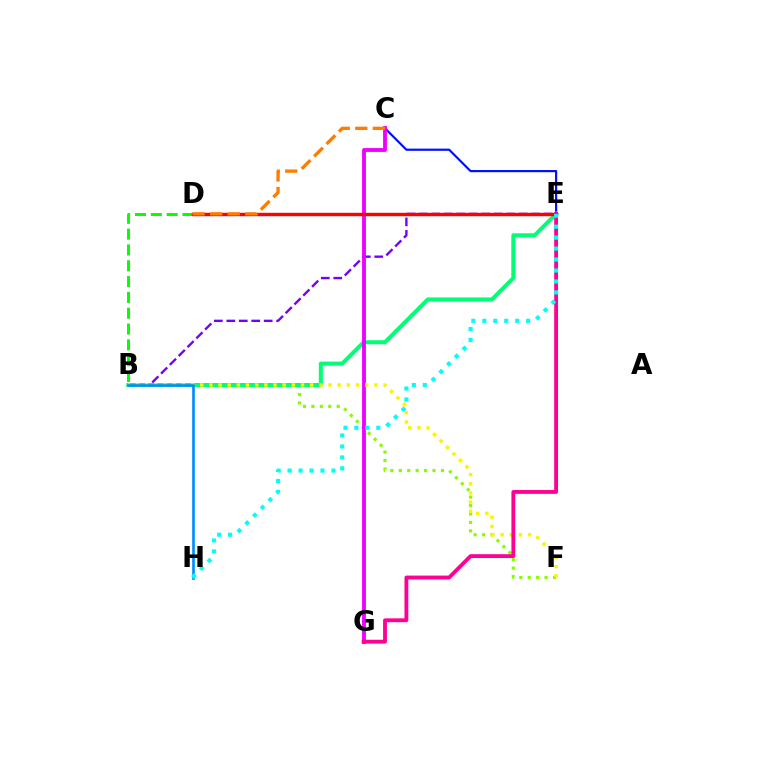{('B', 'F'): [{'color': '#84ff00', 'line_style': 'dotted', 'thickness': 2.29}, {'color': '#fcf500', 'line_style': 'dotted', 'thickness': 2.49}], ('C', 'E'): [{'color': '#0010ff', 'line_style': 'solid', 'thickness': 1.58}], ('B', 'E'): [{'color': '#7200ff', 'line_style': 'dashed', 'thickness': 1.69}, {'color': '#00ff74', 'line_style': 'solid', 'thickness': 2.89}], ('C', 'G'): [{'color': '#ee00ff', 'line_style': 'solid', 'thickness': 2.77}], ('B', 'D'): [{'color': '#08ff00', 'line_style': 'dashed', 'thickness': 2.15}], ('B', 'H'): [{'color': '#008cff', 'line_style': 'solid', 'thickness': 1.9}], ('D', 'E'): [{'color': '#ff0000', 'line_style': 'solid', 'thickness': 2.45}], ('E', 'G'): [{'color': '#ff0094', 'line_style': 'solid', 'thickness': 2.76}], ('E', 'H'): [{'color': '#00fff6', 'line_style': 'dotted', 'thickness': 2.98}], ('C', 'D'): [{'color': '#ff7c00', 'line_style': 'dashed', 'thickness': 2.38}]}